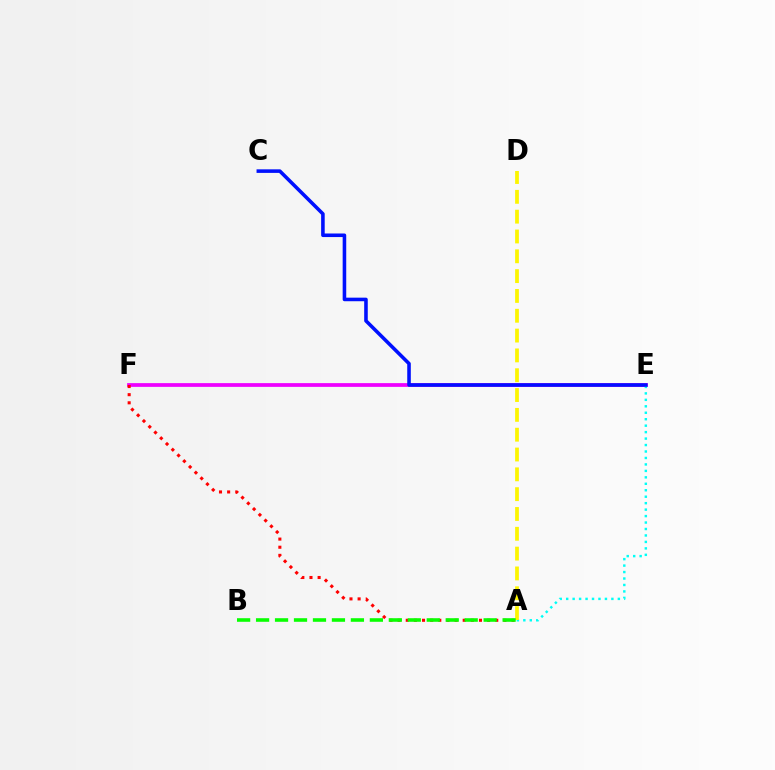{('E', 'F'): [{'color': '#ee00ff', 'line_style': 'solid', 'thickness': 2.69}], ('A', 'E'): [{'color': '#00fff6', 'line_style': 'dotted', 'thickness': 1.75}], ('C', 'E'): [{'color': '#0010ff', 'line_style': 'solid', 'thickness': 2.57}], ('A', 'F'): [{'color': '#ff0000', 'line_style': 'dotted', 'thickness': 2.21}], ('A', 'D'): [{'color': '#fcf500', 'line_style': 'dashed', 'thickness': 2.69}], ('A', 'B'): [{'color': '#08ff00', 'line_style': 'dashed', 'thickness': 2.58}]}